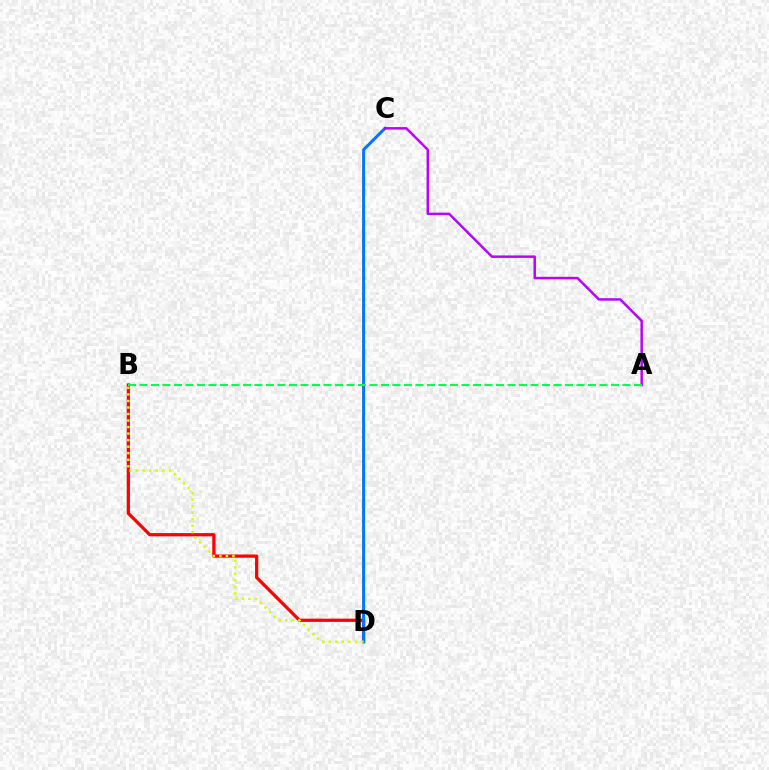{('B', 'D'): [{'color': '#ff0000', 'line_style': 'solid', 'thickness': 2.33}, {'color': '#d1ff00', 'line_style': 'dotted', 'thickness': 1.77}], ('C', 'D'): [{'color': '#0074ff', 'line_style': 'solid', 'thickness': 2.16}], ('A', 'C'): [{'color': '#b900ff', 'line_style': 'solid', 'thickness': 1.78}], ('A', 'B'): [{'color': '#00ff5c', 'line_style': 'dashed', 'thickness': 1.56}]}